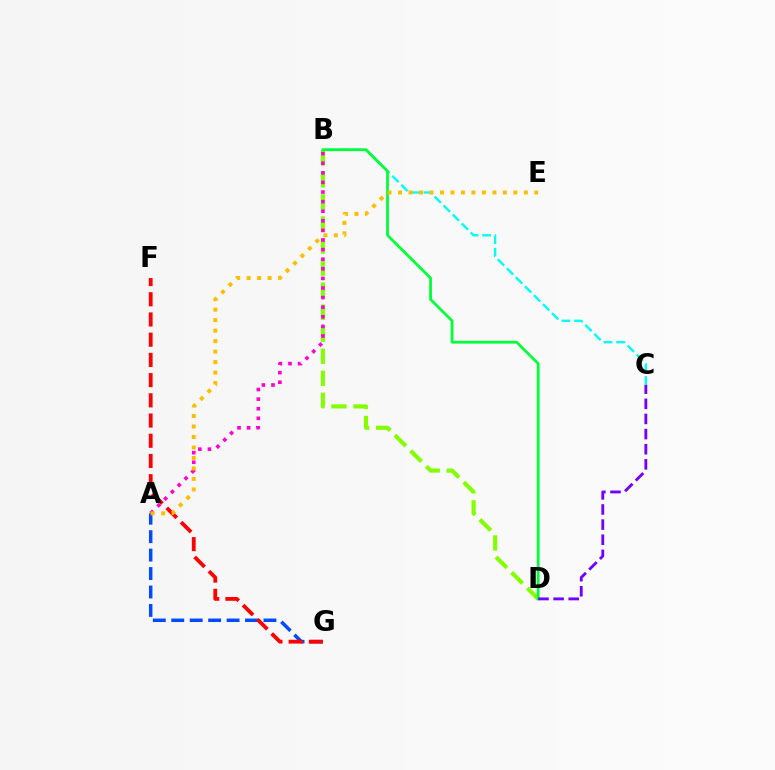{('B', 'D'): [{'color': '#84ff00', 'line_style': 'dashed', 'thickness': 2.99}, {'color': '#00ff39', 'line_style': 'solid', 'thickness': 2.0}], ('A', 'G'): [{'color': '#004bff', 'line_style': 'dashed', 'thickness': 2.51}], ('B', 'C'): [{'color': '#00fff6', 'line_style': 'dashed', 'thickness': 1.73}], ('F', 'G'): [{'color': '#ff0000', 'line_style': 'dashed', 'thickness': 2.75}], ('A', 'B'): [{'color': '#ff00cf', 'line_style': 'dotted', 'thickness': 2.61}], ('A', 'E'): [{'color': '#ffbd00', 'line_style': 'dotted', 'thickness': 2.85}], ('C', 'D'): [{'color': '#7200ff', 'line_style': 'dashed', 'thickness': 2.05}]}